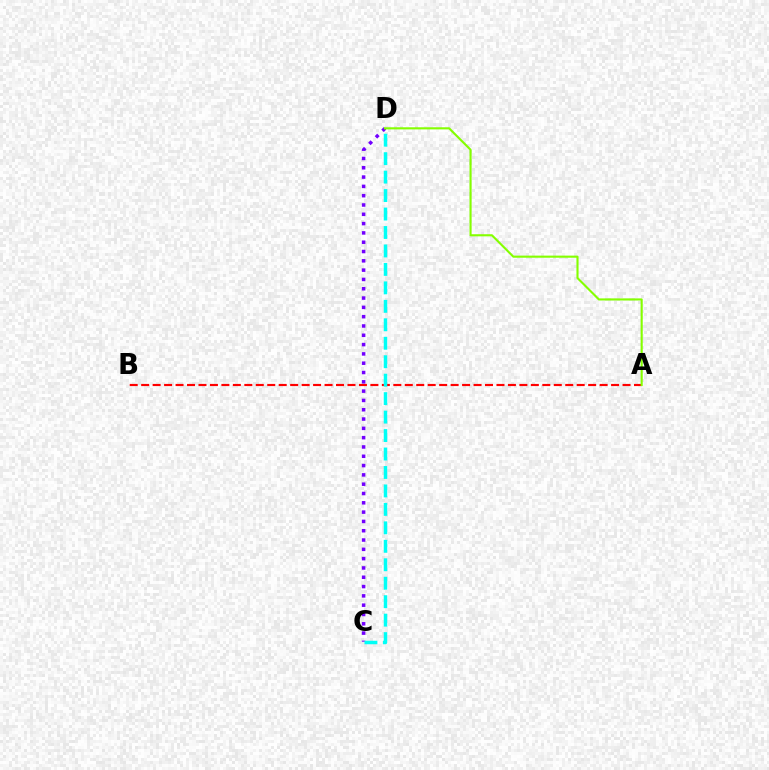{('A', 'B'): [{'color': '#ff0000', 'line_style': 'dashed', 'thickness': 1.56}], ('C', 'D'): [{'color': '#7200ff', 'line_style': 'dotted', 'thickness': 2.53}, {'color': '#00fff6', 'line_style': 'dashed', 'thickness': 2.51}], ('A', 'D'): [{'color': '#84ff00', 'line_style': 'solid', 'thickness': 1.52}]}